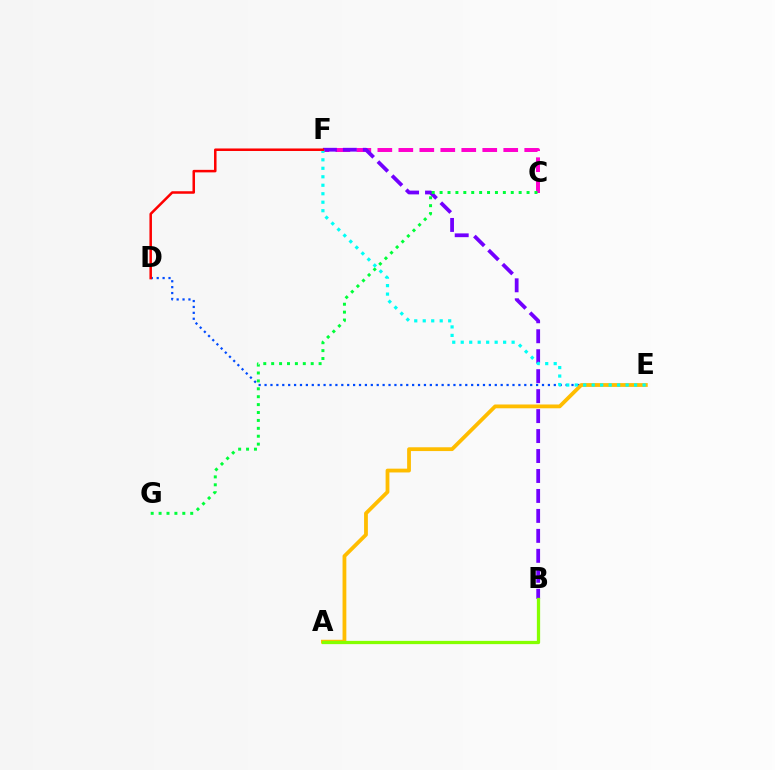{('D', 'E'): [{'color': '#004bff', 'line_style': 'dotted', 'thickness': 1.6}], ('C', 'F'): [{'color': '#ff00cf', 'line_style': 'dashed', 'thickness': 2.85}], ('B', 'F'): [{'color': '#7200ff', 'line_style': 'dashed', 'thickness': 2.71}], ('A', 'E'): [{'color': '#ffbd00', 'line_style': 'solid', 'thickness': 2.73}], ('C', 'G'): [{'color': '#00ff39', 'line_style': 'dotted', 'thickness': 2.15}], ('E', 'F'): [{'color': '#00fff6', 'line_style': 'dotted', 'thickness': 2.3}], ('A', 'B'): [{'color': '#84ff00', 'line_style': 'solid', 'thickness': 2.35}], ('D', 'F'): [{'color': '#ff0000', 'line_style': 'solid', 'thickness': 1.81}]}